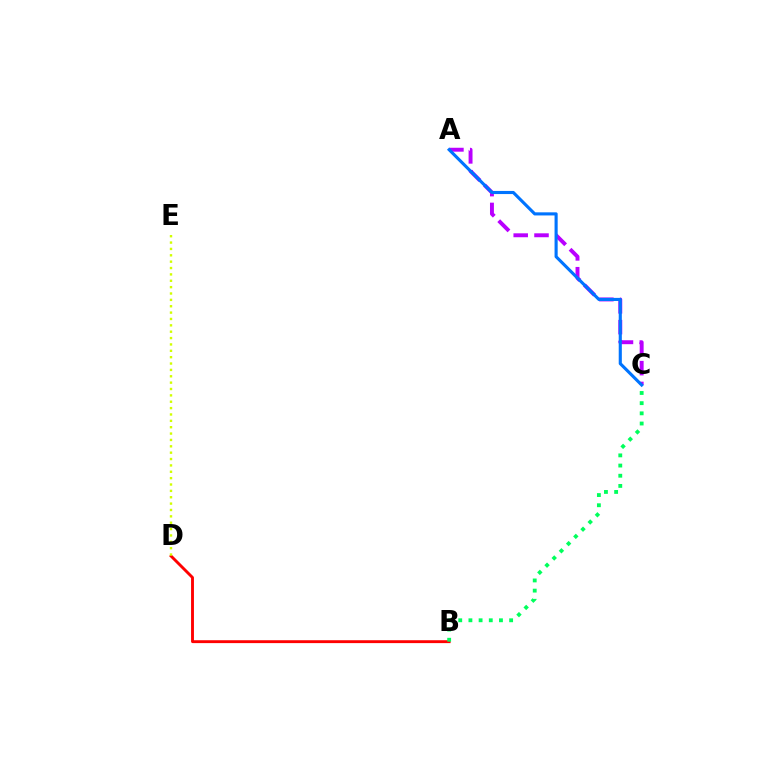{('A', 'C'): [{'color': '#b900ff', 'line_style': 'dashed', 'thickness': 2.83}, {'color': '#0074ff', 'line_style': 'solid', 'thickness': 2.24}], ('B', 'D'): [{'color': '#ff0000', 'line_style': 'solid', 'thickness': 2.08}], ('B', 'C'): [{'color': '#00ff5c', 'line_style': 'dotted', 'thickness': 2.77}], ('D', 'E'): [{'color': '#d1ff00', 'line_style': 'dotted', 'thickness': 1.73}]}